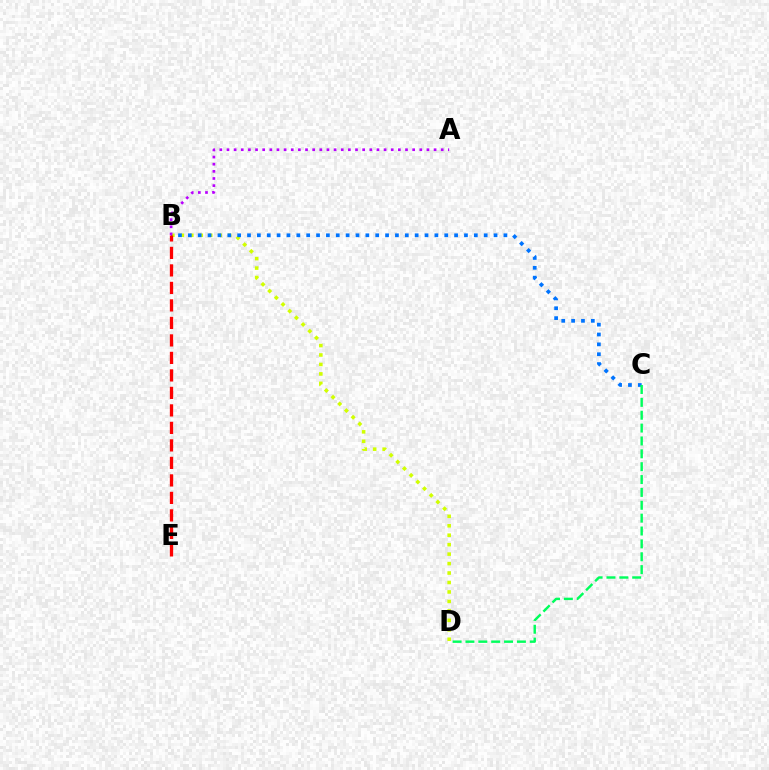{('B', 'D'): [{'color': '#d1ff00', 'line_style': 'dotted', 'thickness': 2.57}], ('B', 'C'): [{'color': '#0074ff', 'line_style': 'dotted', 'thickness': 2.68}], ('A', 'B'): [{'color': '#b900ff', 'line_style': 'dotted', 'thickness': 1.94}], ('C', 'D'): [{'color': '#00ff5c', 'line_style': 'dashed', 'thickness': 1.75}], ('B', 'E'): [{'color': '#ff0000', 'line_style': 'dashed', 'thickness': 2.38}]}